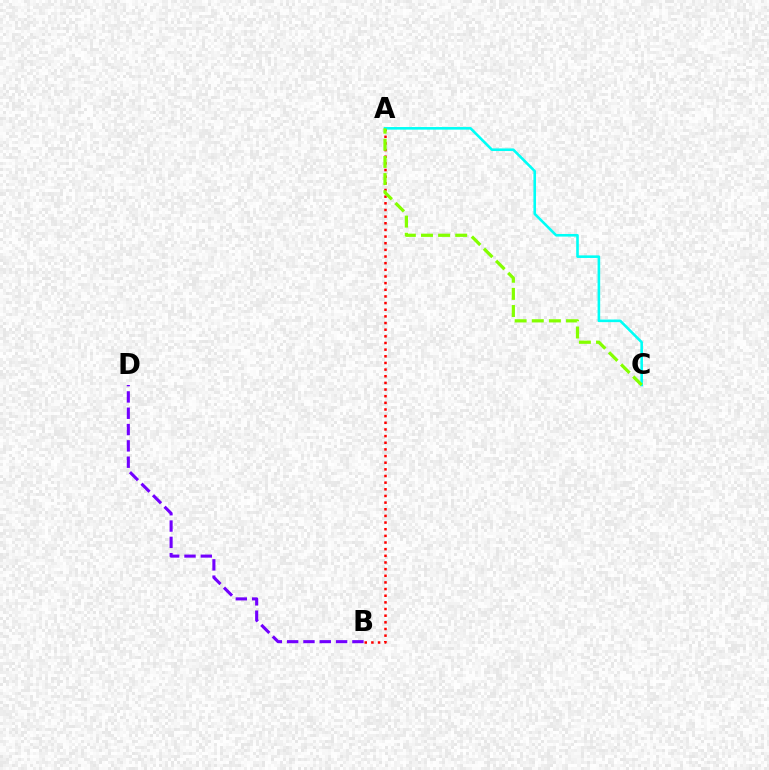{('A', 'B'): [{'color': '#ff0000', 'line_style': 'dotted', 'thickness': 1.81}], ('A', 'C'): [{'color': '#00fff6', 'line_style': 'solid', 'thickness': 1.87}, {'color': '#84ff00', 'line_style': 'dashed', 'thickness': 2.33}], ('B', 'D'): [{'color': '#7200ff', 'line_style': 'dashed', 'thickness': 2.22}]}